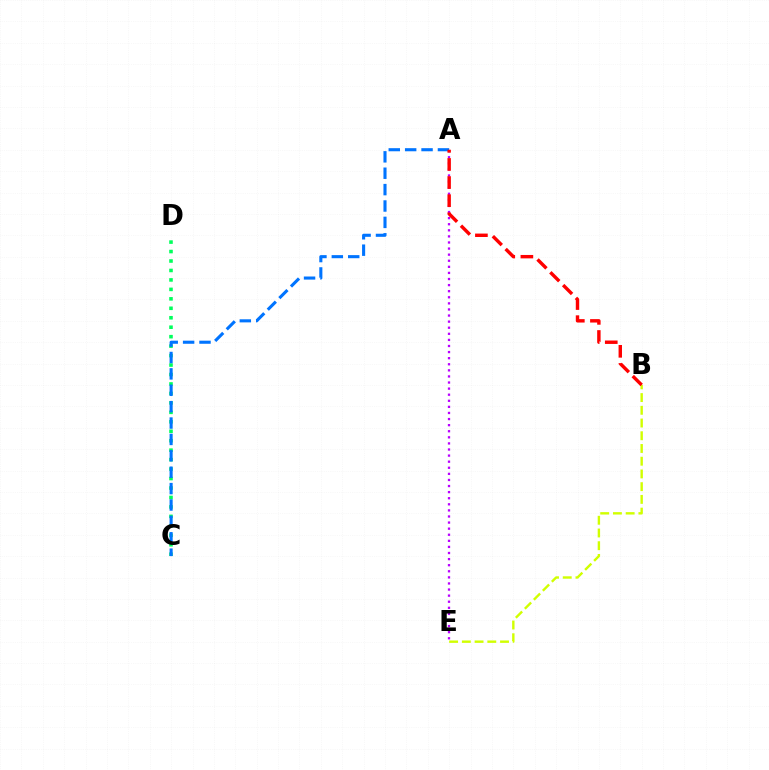{('C', 'D'): [{'color': '#00ff5c', 'line_style': 'dotted', 'thickness': 2.57}], ('A', 'E'): [{'color': '#b900ff', 'line_style': 'dotted', 'thickness': 1.65}], ('A', 'C'): [{'color': '#0074ff', 'line_style': 'dashed', 'thickness': 2.23}], ('B', 'E'): [{'color': '#d1ff00', 'line_style': 'dashed', 'thickness': 1.73}], ('A', 'B'): [{'color': '#ff0000', 'line_style': 'dashed', 'thickness': 2.46}]}